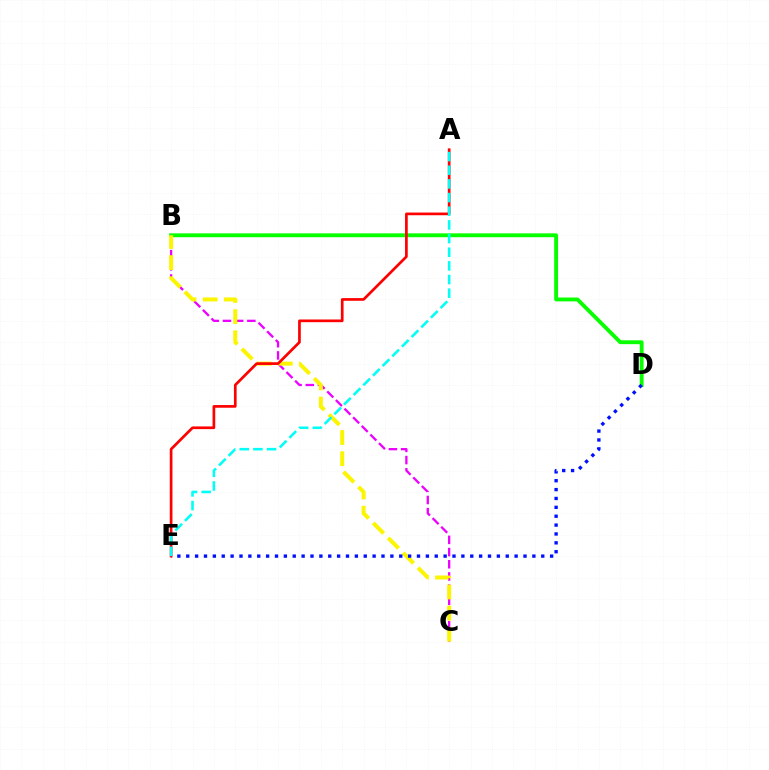{('B', 'C'): [{'color': '#ee00ff', 'line_style': 'dashed', 'thickness': 1.66}, {'color': '#fcf500', 'line_style': 'dashed', 'thickness': 2.87}], ('B', 'D'): [{'color': '#08ff00', 'line_style': 'solid', 'thickness': 2.78}], ('D', 'E'): [{'color': '#0010ff', 'line_style': 'dotted', 'thickness': 2.41}], ('A', 'E'): [{'color': '#ff0000', 'line_style': 'solid', 'thickness': 1.94}, {'color': '#00fff6', 'line_style': 'dashed', 'thickness': 1.86}]}